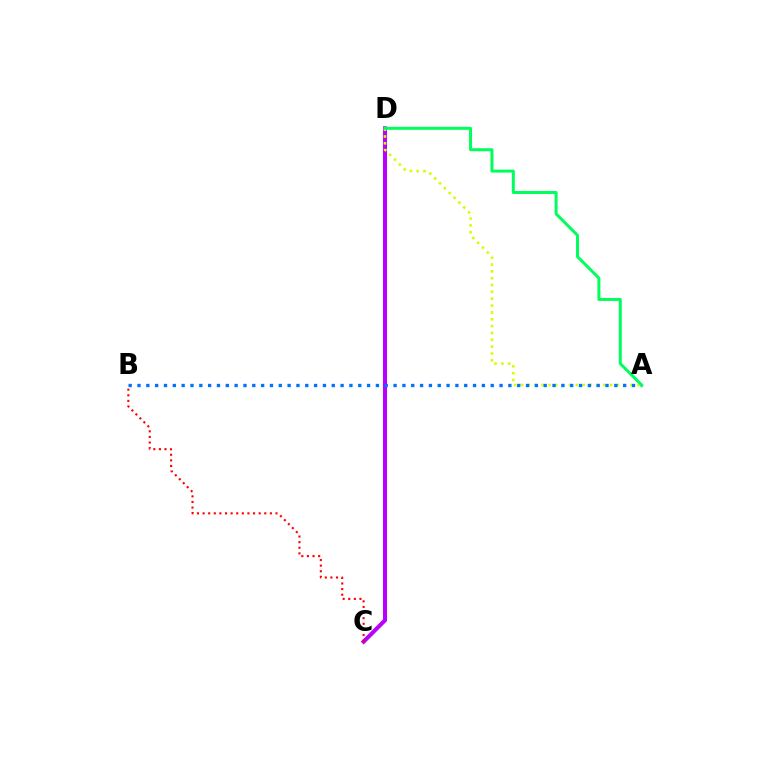{('C', 'D'): [{'color': '#b900ff', 'line_style': 'solid', 'thickness': 2.91}], ('B', 'C'): [{'color': '#ff0000', 'line_style': 'dotted', 'thickness': 1.52}], ('A', 'D'): [{'color': '#d1ff00', 'line_style': 'dotted', 'thickness': 1.86}, {'color': '#00ff5c', 'line_style': 'solid', 'thickness': 2.16}], ('A', 'B'): [{'color': '#0074ff', 'line_style': 'dotted', 'thickness': 2.4}]}